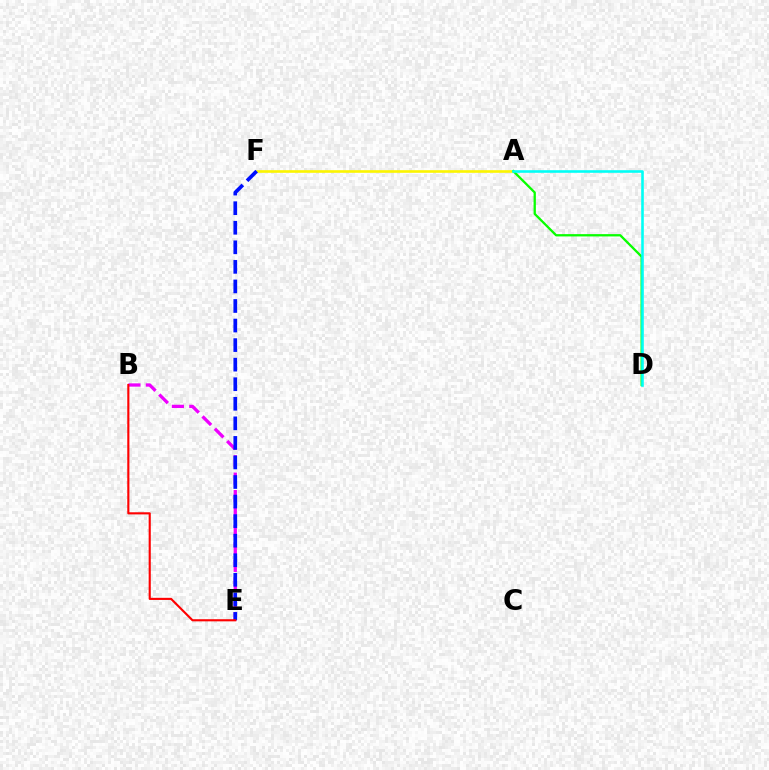{('A', 'F'): [{'color': '#fcf500', 'line_style': 'solid', 'thickness': 1.9}], ('B', 'E'): [{'color': '#ee00ff', 'line_style': 'dashed', 'thickness': 2.37}, {'color': '#ff0000', 'line_style': 'solid', 'thickness': 1.53}], ('A', 'D'): [{'color': '#08ff00', 'line_style': 'solid', 'thickness': 1.65}, {'color': '#00fff6', 'line_style': 'solid', 'thickness': 1.87}], ('E', 'F'): [{'color': '#0010ff', 'line_style': 'dashed', 'thickness': 2.66}]}